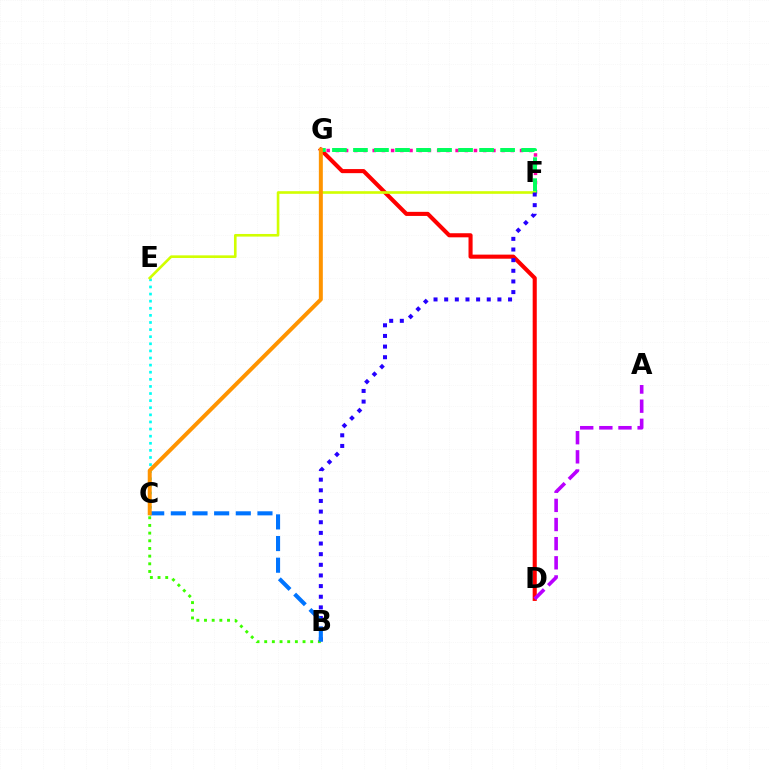{('C', 'E'): [{'color': '#00fff6', 'line_style': 'dotted', 'thickness': 1.93}], ('D', 'G'): [{'color': '#ff0000', 'line_style': 'solid', 'thickness': 2.95}], ('B', 'C'): [{'color': '#3dff00', 'line_style': 'dotted', 'thickness': 2.08}, {'color': '#0074ff', 'line_style': 'dashed', 'thickness': 2.94}], ('F', 'G'): [{'color': '#ff00ac', 'line_style': 'dotted', 'thickness': 2.5}, {'color': '#00ff5c', 'line_style': 'dashed', 'thickness': 2.86}], ('A', 'D'): [{'color': '#b900ff', 'line_style': 'dashed', 'thickness': 2.6}], ('E', 'F'): [{'color': '#d1ff00', 'line_style': 'solid', 'thickness': 1.89}], ('B', 'F'): [{'color': '#2500ff', 'line_style': 'dotted', 'thickness': 2.89}], ('C', 'G'): [{'color': '#ff9400', 'line_style': 'solid', 'thickness': 2.86}]}